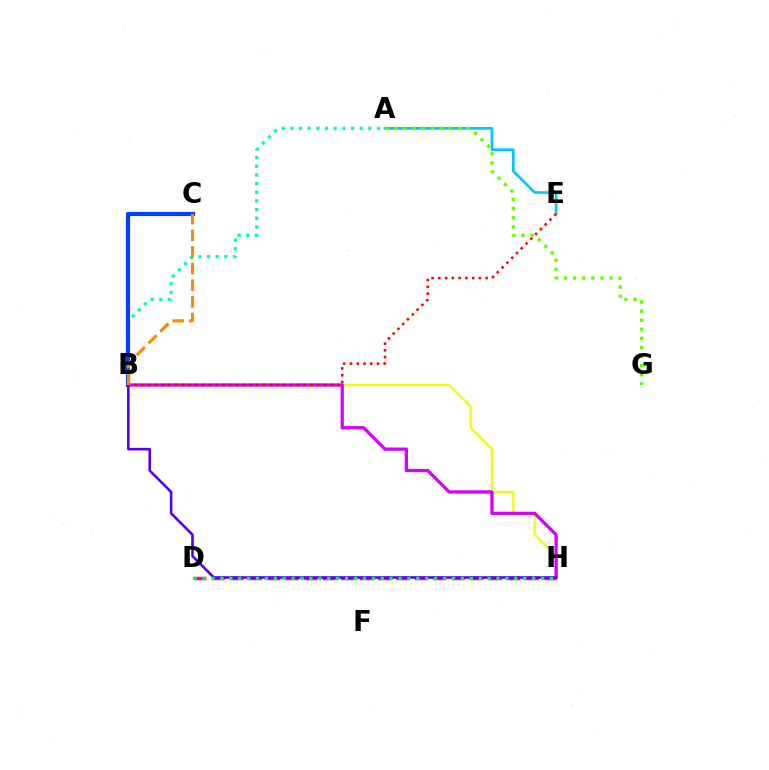{('B', 'H'): [{'color': '#eeff00', 'line_style': 'solid', 'thickness': 1.63}, {'color': '#d600ff', 'line_style': 'solid', 'thickness': 2.36}, {'color': '#4f00ff', 'line_style': 'solid', 'thickness': 1.87}], ('A', 'E'): [{'color': '#00c7ff', 'line_style': 'solid', 'thickness': 1.92}], ('A', 'B'): [{'color': '#00ffaf', 'line_style': 'dotted', 'thickness': 2.35}], ('B', 'C'): [{'color': '#003fff', 'line_style': 'solid', 'thickness': 2.99}, {'color': '#ff8800', 'line_style': 'dashed', 'thickness': 2.26}], ('D', 'H'): [{'color': '#ff00a0', 'line_style': 'dashed', 'thickness': 2.51}, {'color': '#00ff27', 'line_style': 'dotted', 'thickness': 2.42}], ('A', 'G'): [{'color': '#66ff00', 'line_style': 'dotted', 'thickness': 2.47}], ('B', 'E'): [{'color': '#ff0000', 'line_style': 'dotted', 'thickness': 1.84}]}